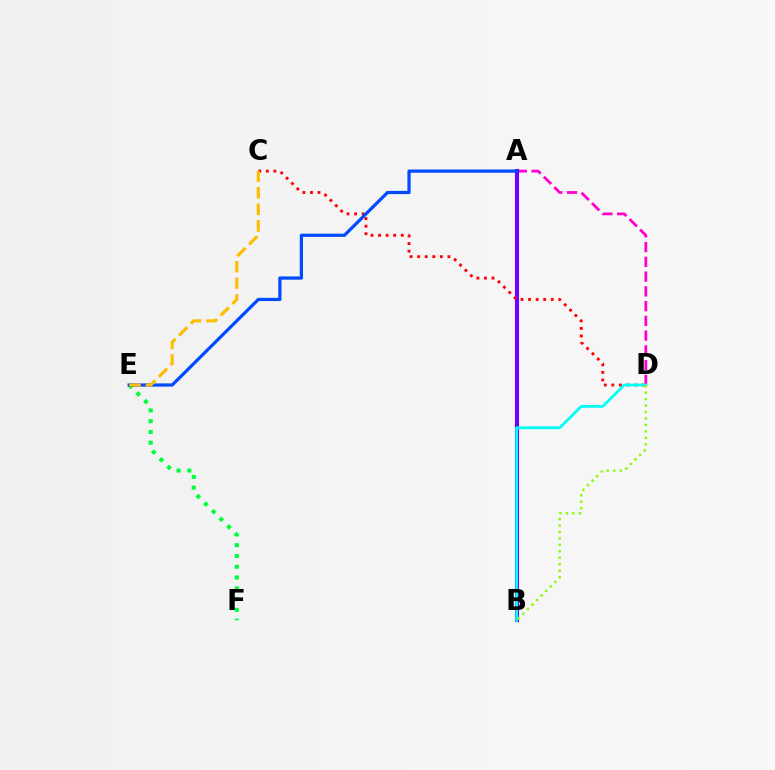{('A', 'D'): [{'color': '#ff00cf', 'line_style': 'dashed', 'thickness': 2.0}], ('A', 'B'): [{'color': '#7200ff', 'line_style': 'solid', 'thickness': 2.94}], ('C', 'D'): [{'color': '#ff0000', 'line_style': 'dotted', 'thickness': 2.05}], ('E', 'F'): [{'color': '#00ff39', 'line_style': 'dotted', 'thickness': 2.93}], ('B', 'D'): [{'color': '#00fff6', 'line_style': 'solid', 'thickness': 1.99}, {'color': '#84ff00', 'line_style': 'dotted', 'thickness': 1.76}], ('A', 'E'): [{'color': '#004bff', 'line_style': 'solid', 'thickness': 2.33}], ('C', 'E'): [{'color': '#ffbd00', 'line_style': 'dashed', 'thickness': 2.25}]}